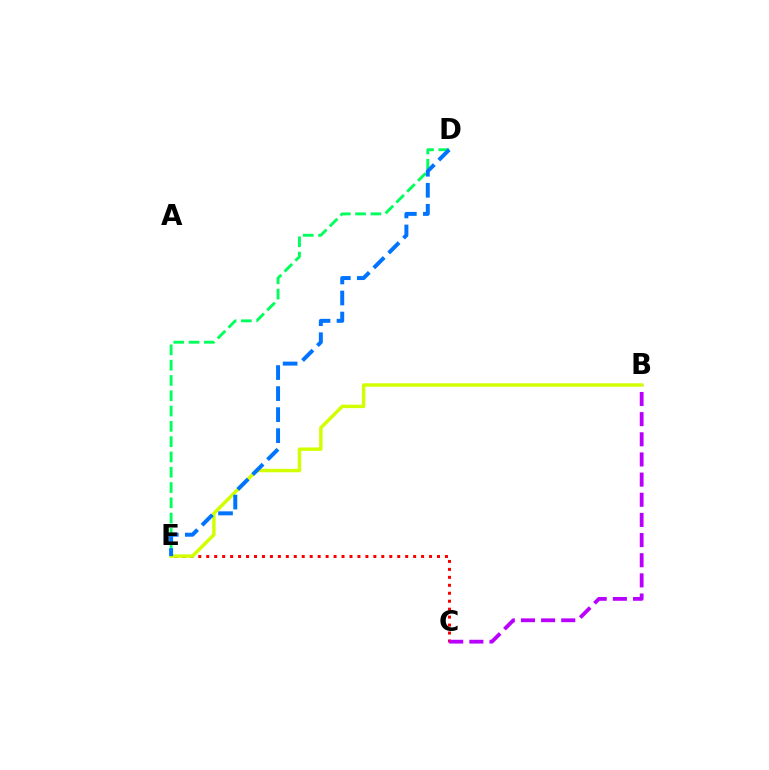{('C', 'E'): [{'color': '#ff0000', 'line_style': 'dotted', 'thickness': 2.16}], ('B', 'C'): [{'color': '#b900ff', 'line_style': 'dashed', 'thickness': 2.74}], ('B', 'E'): [{'color': '#d1ff00', 'line_style': 'solid', 'thickness': 2.48}], ('D', 'E'): [{'color': '#00ff5c', 'line_style': 'dashed', 'thickness': 2.08}, {'color': '#0074ff', 'line_style': 'dashed', 'thickness': 2.86}]}